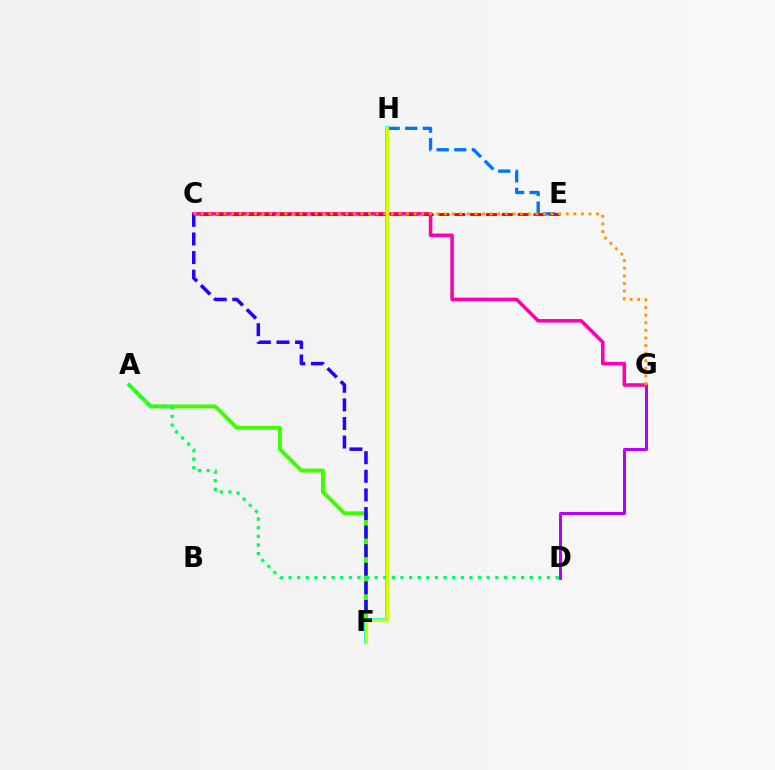{('D', 'G'): [{'color': '#b900ff', 'line_style': 'solid', 'thickness': 2.16}], ('E', 'H'): [{'color': '#0074ff', 'line_style': 'dashed', 'thickness': 2.39}], ('C', 'G'): [{'color': '#ff00ac', 'line_style': 'solid', 'thickness': 2.57}, {'color': '#ff9400', 'line_style': 'dotted', 'thickness': 2.07}], ('A', 'F'): [{'color': '#3dff00', 'line_style': 'solid', 'thickness': 2.84}], ('C', 'F'): [{'color': '#2500ff', 'line_style': 'dashed', 'thickness': 2.53}], ('F', 'H'): [{'color': '#00fff6', 'line_style': 'solid', 'thickness': 2.75}, {'color': '#d1ff00', 'line_style': 'solid', 'thickness': 2.32}], ('A', 'D'): [{'color': '#00ff5c', 'line_style': 'dotted', 'thickness': 2.34}], ('C', 'E'): [{'color': '#ff0000', 'line_style': 'dashed', 'thickness': 2.16}]}